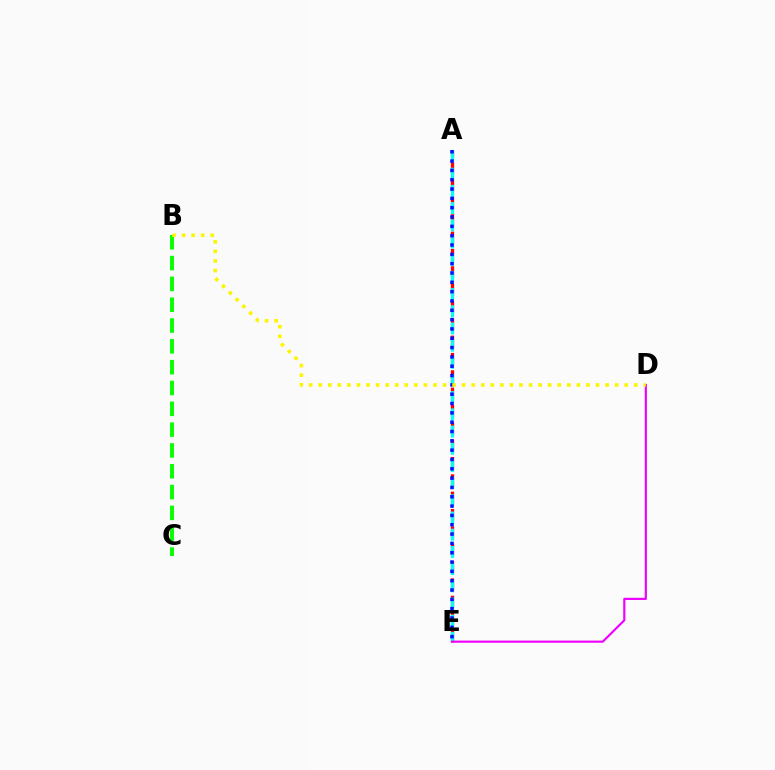{('A', 'E'): [{'color': '#ff0000', 'line_style': 'dashed', 'thickness': 2.36}, {'color': '#00fff6', 'line_style': 'dashed', 'thickness': 2.34}, {'color': '#0010ff', 'line_style': 'dotted', 'thickness': 2.53}], ('B', 'C'): [{'color': '#08ff00', 'line_style': 'dashed', 'thickness': 2.83}], ('D', 'E'): [{'color': '#ee00ff', 'line_style': 'solid', 'thickness': 1.55}], ('B', 'D'): [{'color': '#fcf500', 'line_style': 'dotted', 'thickness': 2.6}]}